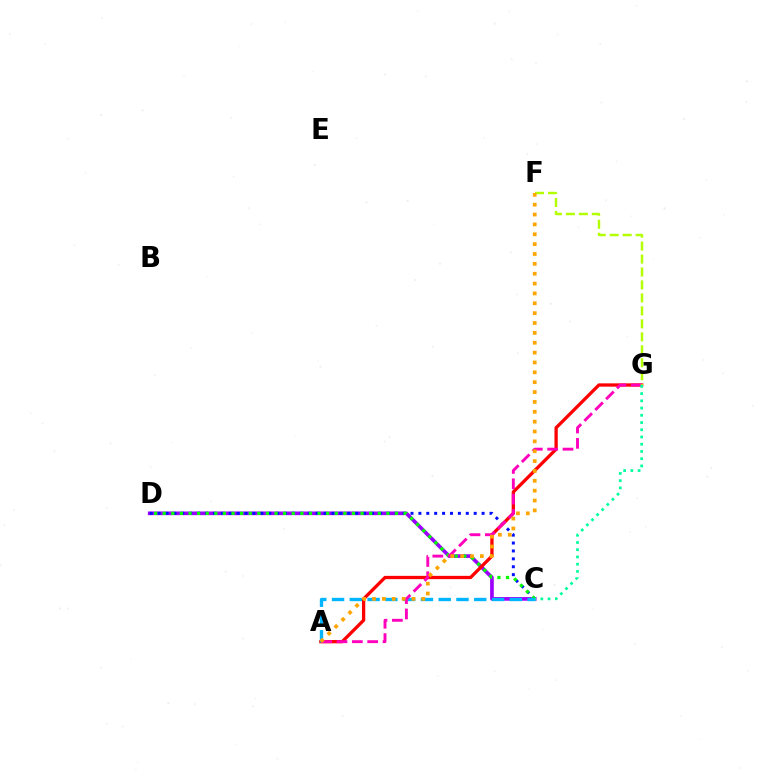{('C', 'D'): [{'color': '#9b00ff', 'line_style': 'solid', 'thickness': 2.64}, {'color': '#0010ff', 'line_style': 'dotted', 'thickness': 2.15}, {'color': '#08ff00', 'line_style': 'dotted', 'thickness': 2.34}], ('A', 'G'): [{'color': '#ff0000', 'line_style': 'solid', 'thickness': 2.37}, {'color': '#ff00bd', 'line_style': 'dashed', 'thickness': 2.09}], ('A', 'C'): [{'color': '#00b5ff', 'line_style': 'dashed', 'thickness': 2.42}], ('F', 'G'): [{'color': '#b3ff00', 'line_style': 'dashed', 'thickness': 1.76}], ('A', 'F'): [{'color': '#ffa500', 'line_style': 'dotted', 'thickness': 2.68}], ('C', 'G'): [{'color': '#00ff9d', 'line_style': 'dotted', 'thickness': 1.96}]}